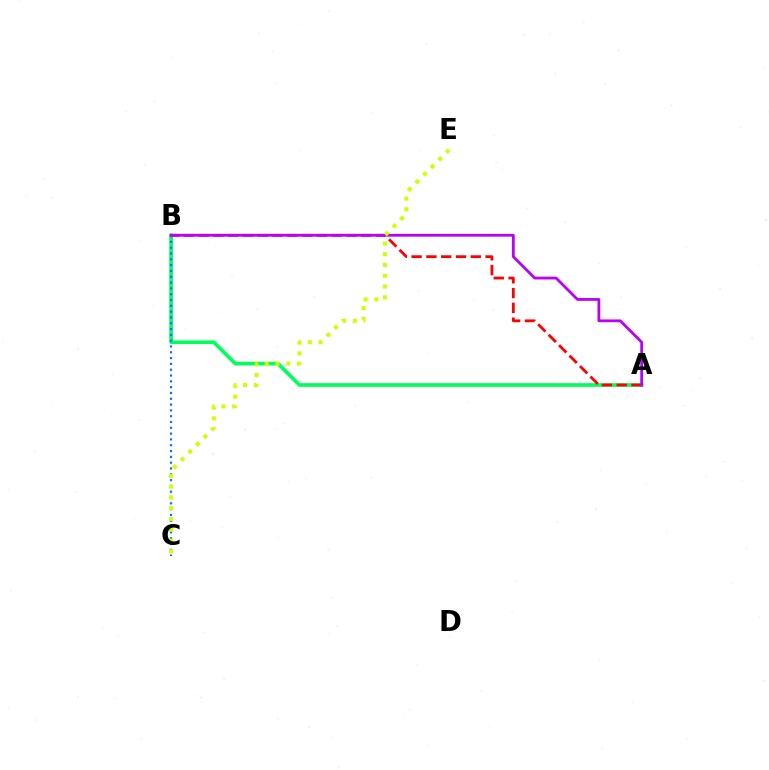{('A', 'B'): [{'color': '#00ff5c', 'line_style': 'solid', 'thickness': 2.65}, {'color': '#ff0000', 'line_style': 'dashed', 'thickness': 2.01}, {'color': '#b900ff', 'line_style': 'solid', 'thickness': 2.01}], ('B', 'C'): [{'color': '#0074ff', 'line_style': 'dotted', 'thickness': 1.58}], ('C', 'E'): [{'color': '#d1ff00', 'line_style': 'dotted', 'thickness': 2.92}]}